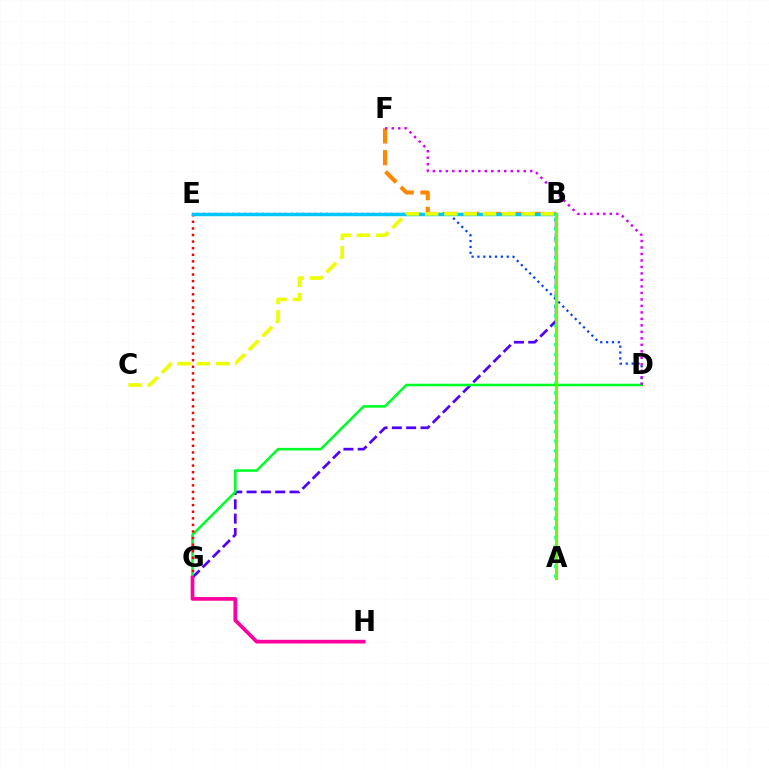{('A', 'B'): [{'color': '#00ffaf', 'line_style': 'dotted', 'thickness': 2.62}, {'color': '#66ff00', 'line_style': 'solid', 'thickness': 2.24}], ('B', 'F'): [{'color': '#ff8800', 'line_style': 'dashed', 'thickness': 2.95}], ('B', 'G'): [{'color': '#4f00ff', 'line_style': 'dashed', 'thickness': 1.95}], ('D', 'E'): [{'color': '#003fff', 'line_style': 'dotted', 'thickness': 1.59}], ('D', 'G'): [{'color': '#00ff27', 'line_style': 'solid', 'thickness': 1.84}], ('E', 'G'): [{'color': '#ff0000', 'line_style': 'dotted', 'thickness': 1.79}], ('B', 'E'): [{'color': '#00c7ff', 'line_style': 'solid', 'thickness': 2.49}], ('D', 'F'): [{'color': '#d600ff', 'line_style': 'dotted', 'thickness': 1.76}], ('G', 'H'): [{'color': '#ff00a0', 'line_style': 'solid', 'thickness': 2.66}], ('B', 'C'): [{'color': '#eeff00', 'line_style': 'dashed', 'thickness': 2.62}]}